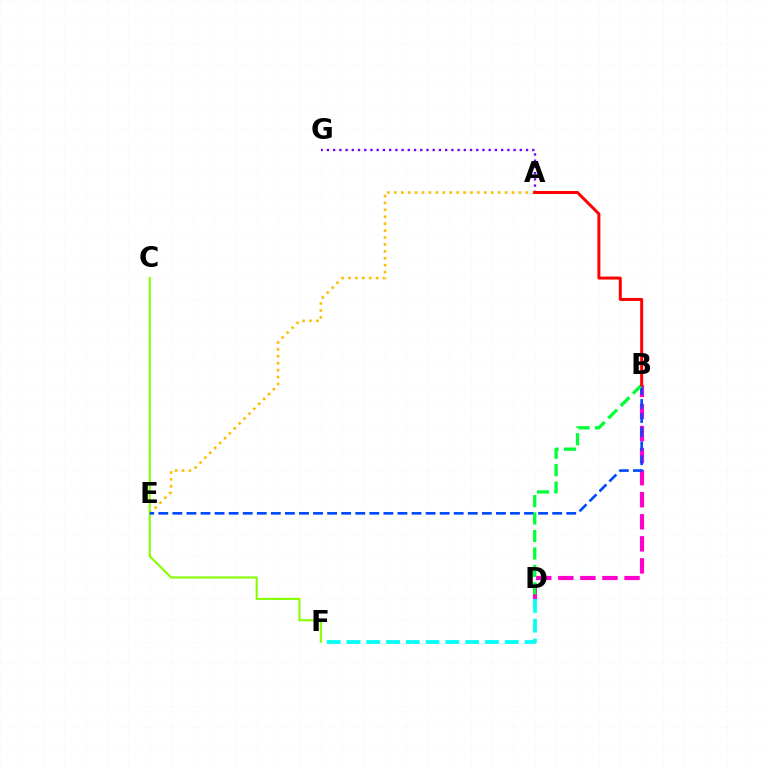{('A', 'G'): [{'color': '#7200ff', 'line_style': 'dotted', 'thickness': 1.69}], ('B', 'D'): [{'color': '#ff00cf', 'line_style': 'dashed', 'thickness': 3.0}, {'color': '#00ff39', 'line_style': 'dashed', 'thickness': 2.37}], ('A', 'E'): [{'color': '#ffbd00', 'line_style': 'dotted', 'thickness': 1.88}], ('C', 'F'): [{'color': '#84ff00', 'line_style': 'solid', 'thickness': 1.51}], ('D', 'F'): [{'color': '#00fff6', 'line_style': 'dashed', 'thickness': 2.69}], ('B', 'E'): [{'color': '#004bff', 'line_style': 'dashed', 'thickness': 1.91}], ('A', 'B'): [{'color': '#ff0000', 'line_style': 'solid', 'thickness': 2.15}]}